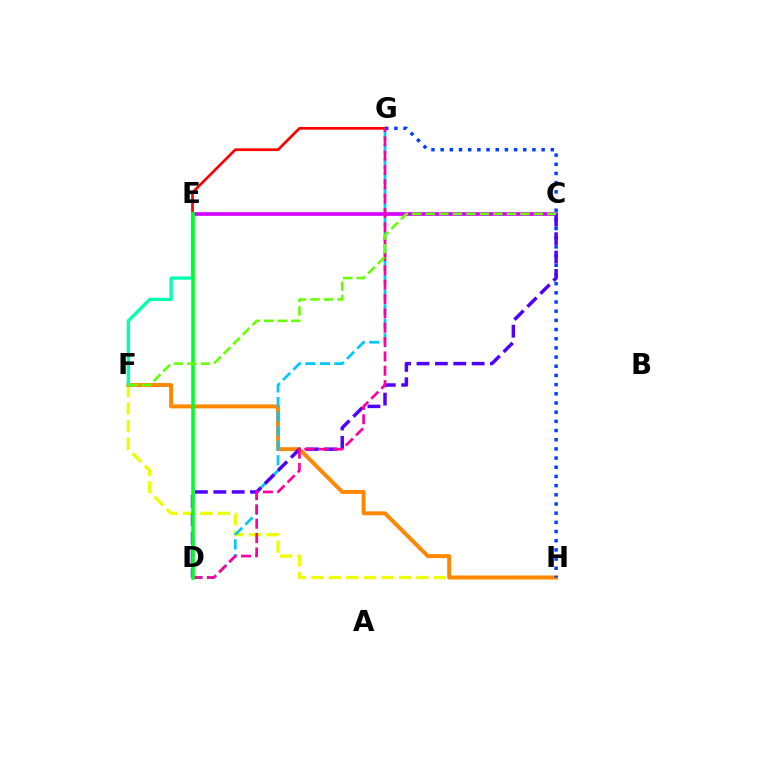{('E', 'G'): [{'color': '#ff0000', 'line_style': 'solid', 'thickness': 1.95}], ('F', 'H'): [{'color': '#eeff00', 'line_style': 'dashed', 'thickness': 2.38}, {'color': '#ff8800', 'line_style': 'solid', 'thickness': 2.85}], ('C', 'E'): [{'color': '#d600ff', 'line_style': 'solid', 'thickness': 2.67}], ('E', 'F'): [{'color': '#00ffaf', 'line_style': 'solid', 'thickness': 2.38}], ('G', 'H'): [{'color': '#003fff', 'line_style': 'dotted', 'thickness': 2.49}], ('D', 'G'): [{'color': '#00c7ff', 'line_style': 'dashed', 'thickness': 1.98}, {'color': '#ff00a0', 'line_style': 'dashed', 'thickness': 1.95}], ('C', 'D'): [{'color': '#4f00ff', 'line_style': 'dashed', 'thickness': 2.5}], ('D', 'E'): [{'color': '#00ff27', 'line_style': 'solid', 'thickness': 2.59}], ('C', 'F'): [{'color': '#66ff00', 'line_style': 'dashed', 'thickness': 1.84}]}